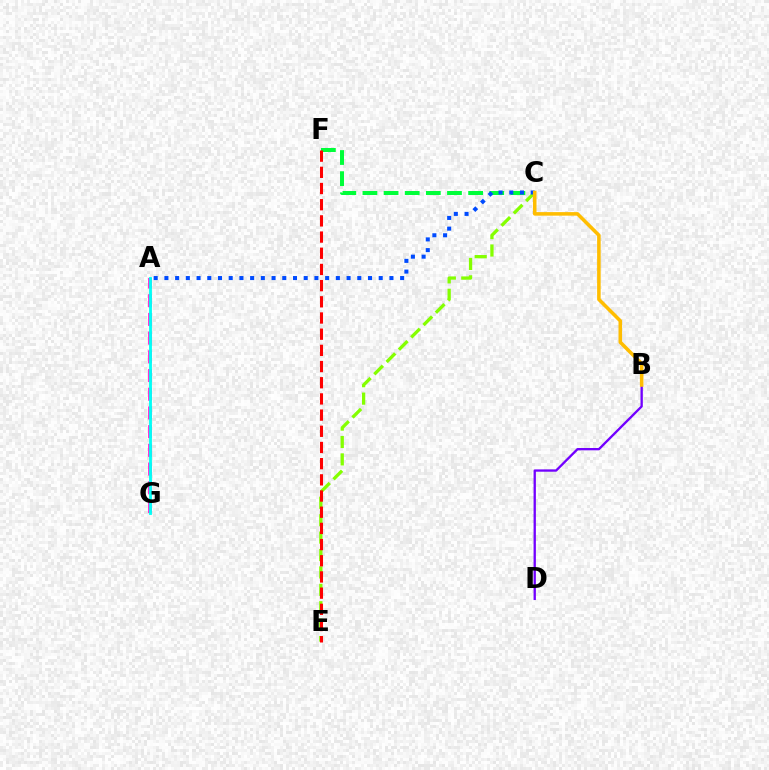{('C', 'F'): [{'color': '#00ff39', 'line_style': 'dashed', 'thickness': 2.87}], ('C', 'E'): [{'color': '#84ff00', 'line_style': 'dashed', 'thickness': 2.37}], ('A', 'G'): [{'color': '#ff00cf', 'line_style': 'dashed', 'thickness': 2.54}, {'color': '#00fff6', 'line_style': 'solid', 'thickness': 2.04}], ('E', 'F'): [{'color': '#ff0000', 'line_style': 'dashed', 'thickness': 2.2}], ('B', 'D'): [{'color': '#7200ff', 'line_style': 'solid', 'thickness': 1.67}], ('A', 'C'): [{'color': '#004bff', 'line_style': 'dotted', 'thickness': 2.91}], ('B', 'C'): [{'color': '#ffbd00', 'line_style': 'solid', 'thickness': 2.56}]}